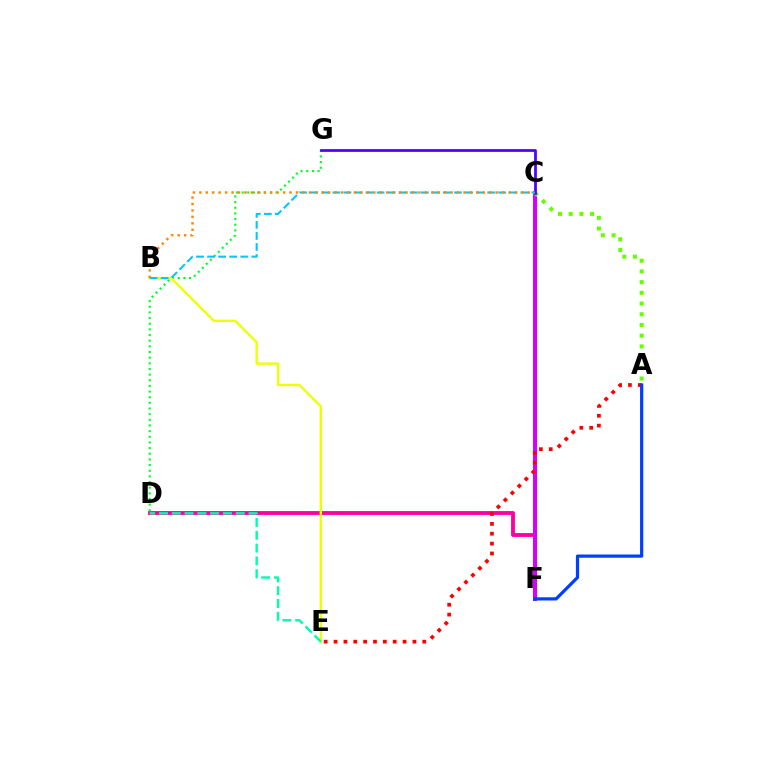{('D', 'F'): [{'color': '#ff00a0', 'line_style': 'solid', 'thickness': 2.77}], ('C', 'F'): [{'color': '#d600ff', 'line_style': 'solid', 'thickness': 2.88}], ('A', 'C'): [{'color': '#66ff00', 'line_style': 'dotted', 'thickness': 2.91}], ('A', 'E'): [{'color': '#ff0000', 'line_style': 'dotted', 'thickness': 2.68}], ('D', 'G'): [{'color': '#00ff27', 'line_style': 'dotted', 'thickness': 1.54}], ('A', 'F'): [{'color': '#003fff', 'line_style': 'solid', 'thickness': 2.32}], ('B', 'E'): [{'color': '#eeff00', 'line_style': 'solid', 'thickness': 1.71}], ('D', 'E'): [{'color': '#00ffaf', 'line_style': 'dashed', 'thickness': 1.74}], ('C', 'G'): [{'color': '#4f00ff', 'line_style': 'solid', 'thickness': 1.98}], ('B', 'C'): [{'color': '#00c7ff', 'line_style': 'dashed', 'thickness': 1.5}, {'color': '#ff8800', 'line_style': 'dotted', 'thickness': 1.75}]}